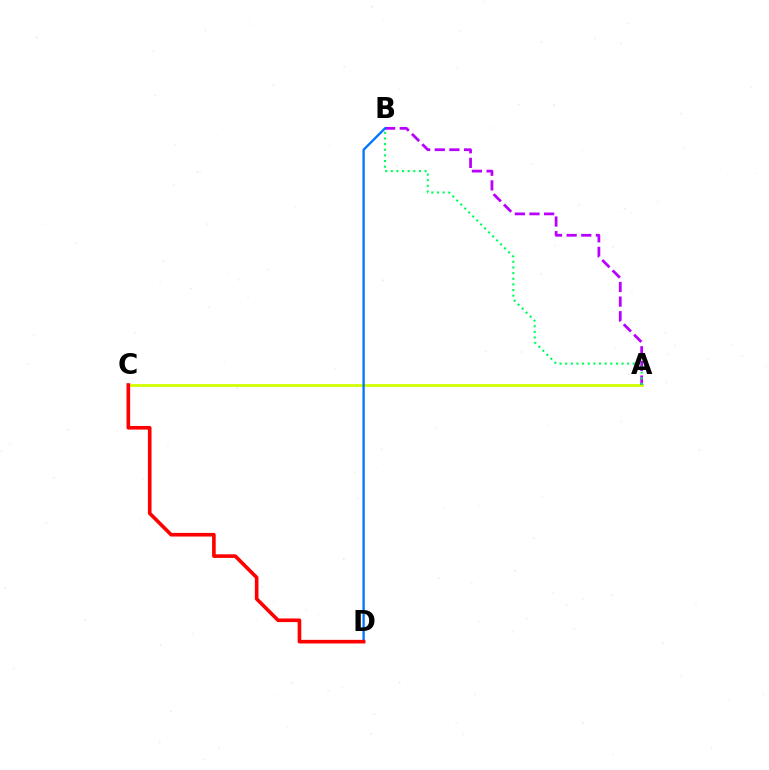{('A', 'C'): [{'color': '#d1ff00', 'line_style': 'solid', 'thickness': 2.0}], ('A', 'B'): [{'color': '#b900ff', 'line_style': 'dashed', 'thickness': 1.99}, {'color': '#00ff5c', 'line_style': 'dotted', 'thickness': 1.53}], ('B', 'D'): [{'color': '#0074ff', 'line_style': 'solid', 'thickness': 1.66}], ('C', 'D'): [{'color': '#ff0000', 'line_style': 'solid', 'thickness': 2.6}]}